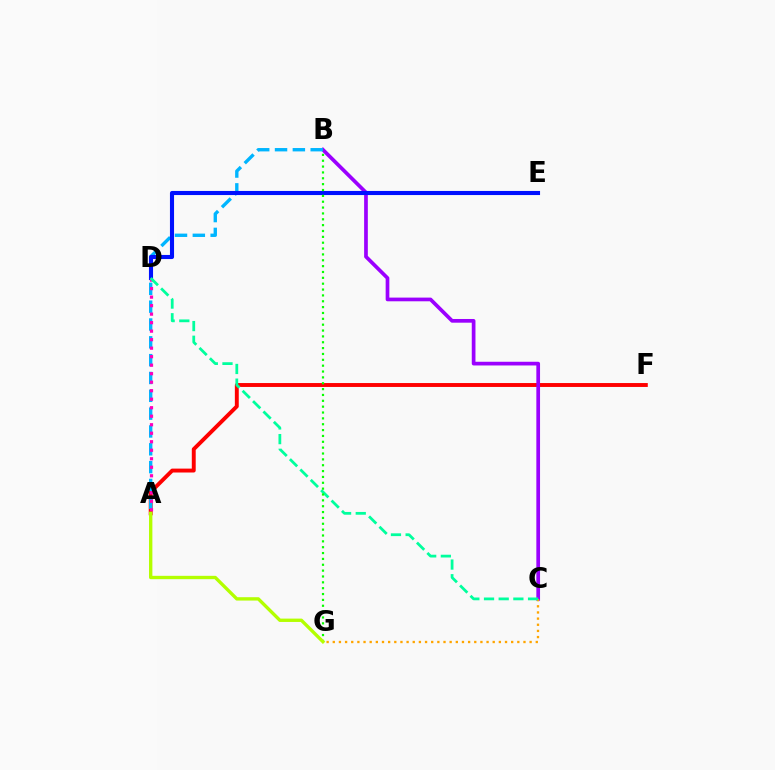{('A', 'F'): [{'color': '#ff0000', 'line_style': 'solid', 'thickness': 2.81}], ('B', 'C'): [{'color': '#9b00ff', 'line_style': 'solid', 'thickness': 2.66}], ('C', 'G'): [{'color': '#ffa500', 'line_style': 'dotted', 'thickness': 1.67}], ('A', 'B'): [{'color': '#00b5ff', 'line_style': 'dashed', 'thickness': 2.42}], ('D', 'E'): [{'color': '#0010ff', 'line_style': 'solid', 'thickness': 2.96}], ('A', 'D'): [{'color': '#ff00bd', 'line_style': 'dotted', 'thickness': 2.31}], ('C', 'D'): [{'color': '#00ff9d', 'line_style': 'dashed', 'thickness': 1.99}], ('B', 'G'): [{'color': '#08ff00', 'line_style': 'dotted', 'thickness': 1.59}], ('A', 'G'): [{'color': '#b3ff00', 'line_style': 'solid', 'thickness': 2.41}]}